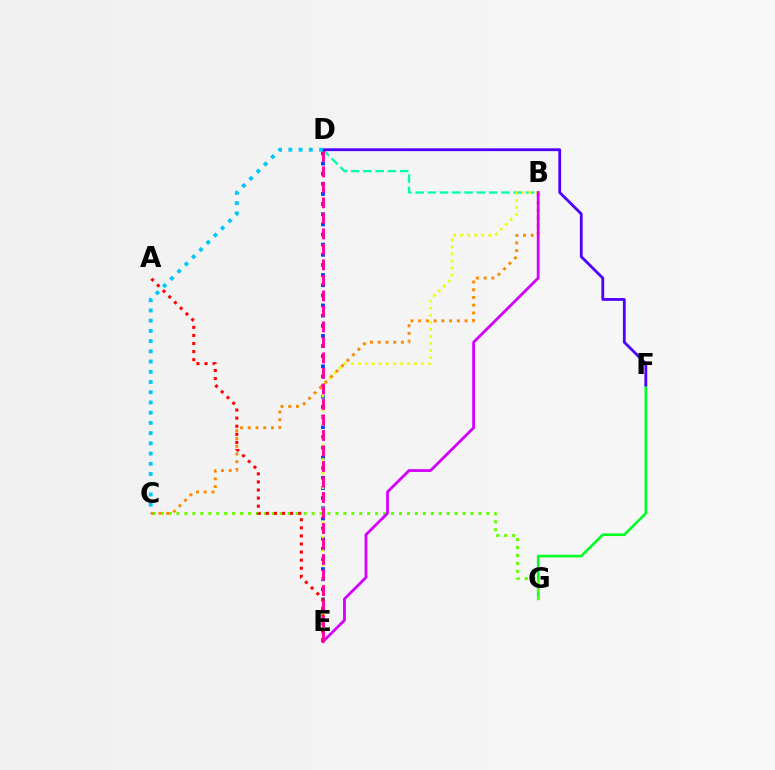{('B', 'D'): [{'color': '#00ffaf', 'line_style': 'dashed', 'thickness': 1.67}], ('D', 'E'): [{'color': '#003fff', 'line_style': 'dotted', 'thickness': 2.75}, {'color': '#ff00a0', 'line_style': 'dashed', 'thickness': 2.11}], ('F', 'G'): [{'color': '#00ff27', 'line_style': 'solid', 'thickness': 1.9}], ('C', 'G'): [{'color': '#66ff00', 'line_style': 'dotted', 'thickness': 2.16}], ('B', 'E'): [{'color': '#eeff00', 'line_style': 'dotted', 'thickness': 1.91}, {'color': '#d600ff', 'line_style': 'solid', 'thickness': 2.01}], ('B', 'C'): [{'color': '#ff8800', 'line_style': 'dotted', 'thickness': 2.1}], ('A', 'E'): [{'color': '#ff0000', 'line_style': 'dotted', 'thickness': 2.2}], ('D', 'F'): [{'color': '#4f00ff', 'line_style': 'solid', 'thickness': 2.02}], ('C', 'D'): [{'color': '#00c7ff', 'line_style': 'dotted', 'thickness': 2.78}]}